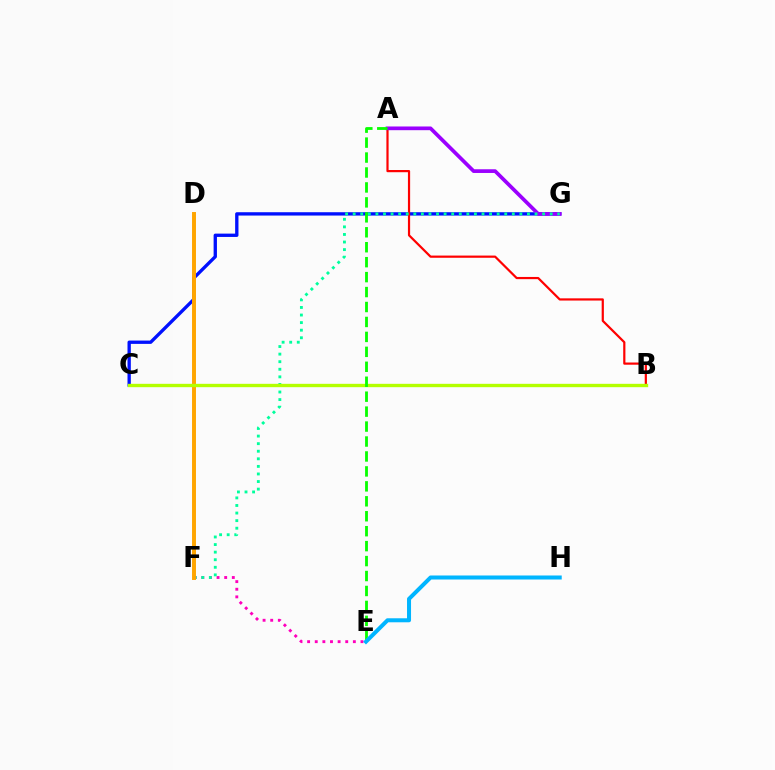{('C', 'G'): [{'color': '#0010ff', 'line_style': 'solid', 'thickness': 2.4}], ('E', 'F'): [{'color': '#ff00bd', 'line_style': 'dotted', 'thickness': 2.07}], ('A', 'B'): [{'color': '#ff0000', 'line_style': 'solid', 'thickness': 1.59}], ('A', 'G'): [{'color': '#9b00ff', 'line_style': 'solid', 'thickness': 2.67}], ('F', 'G'): [{'color': '#00ff9d', 'line_style': 'dotted', 'thickness': 2.06}], ('D', 'F'): [{'color': '#ffa500', 'line_style': 'solid', 'thickness': 2.83}], ('B', 'C'): [{'color': '#b3ff00', 'line_style': 'solid', 'thickness': 2.42}], ('A', 'E'): [{'color': '#08ff00', 'line_style': 'dashed', 'thickness': 2.03}], ('E', 'H'): [{'color': '#00b5ff', 'line_style': 'solid', 'thickness': 2.89}]}